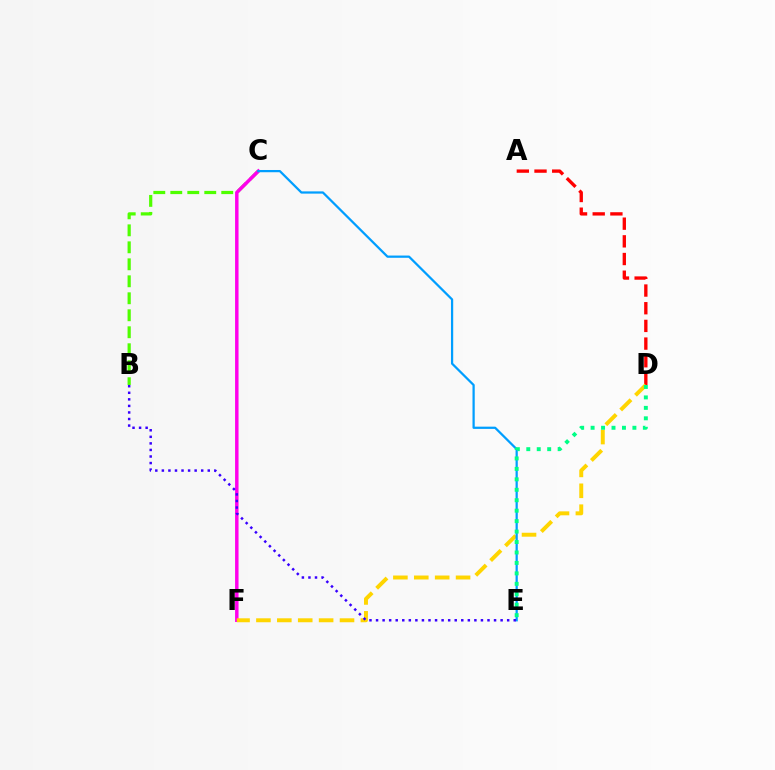{('B', 'C'): [{'color': '#4fff00', 'line_style': 'dashed', 'thickness': 2.31}], ('C', 'F'): [{'color': '#ff00ed', 'line_style': 'solid', 'thickness': 2.49}], ('A', 'D'): [{'color': '#ff0000', 'line_style': 'dashed', 'thickness': 2.4}], ('D', 'F'): [{'color': '#ffd500', 'line_style': 'dashed', 'thickness': 2.84}], ('C', 'E'): [{'color': '#009eff', 'line_style': 'solid', 'thickness': 1.61}], ('D', 'E'): [{'color': '#00ff86', 'line_style': 'dotted', 'thickness': 2.84}], ('B', 'E'): [{'color': '#3700ff', 'line_style': 'dotted', 'thickness': 1.78}]}